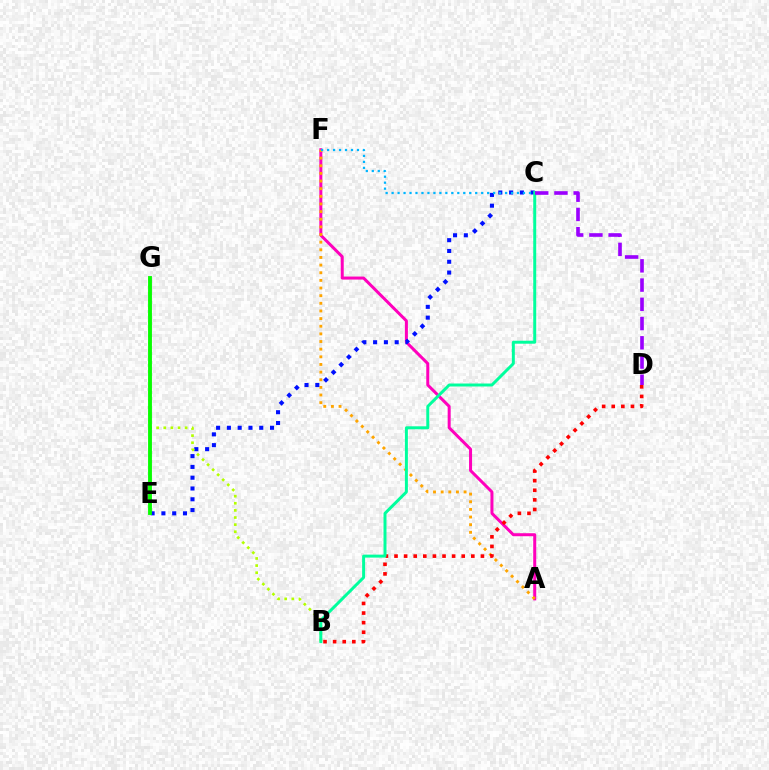{('A', 'F'): [{'color': '#ff00bd', 'line_style': 'solid', 'thickness': 2.16}, {'color': '#ffa500', 'line_style': 'dotted', 'thickness': 2.08}], ('C', 'E'): [{'color': '#0010ff', 'line_style': 'dotted', 'thickness': 2.93}], ('B', 'D'): [{'color': '#ff0000', 'line_style': 'dotted', 'thickness': 2.61}], ('B', 'G'): [{'color': '#b3ff00', 'line_style': 'dotted', 'thickness': 1.93}], ('C', 'F'): [{'color': '#00b5ff', 'line_style': 'dotted', 'thickness': 1.62}], ('B', 'C'): [{'color': '#00ff9d', 'line_style': 'solid', 'thickness': 2.14}], ('C', 'D'): [{'color': '#9b00ff', 'line_style': 'dashed', 'thickness': 2.61}], ('E', 'G'): [{'color': '#08ff00', 'line_style': 'solid', 'thickness': 2.78}]}